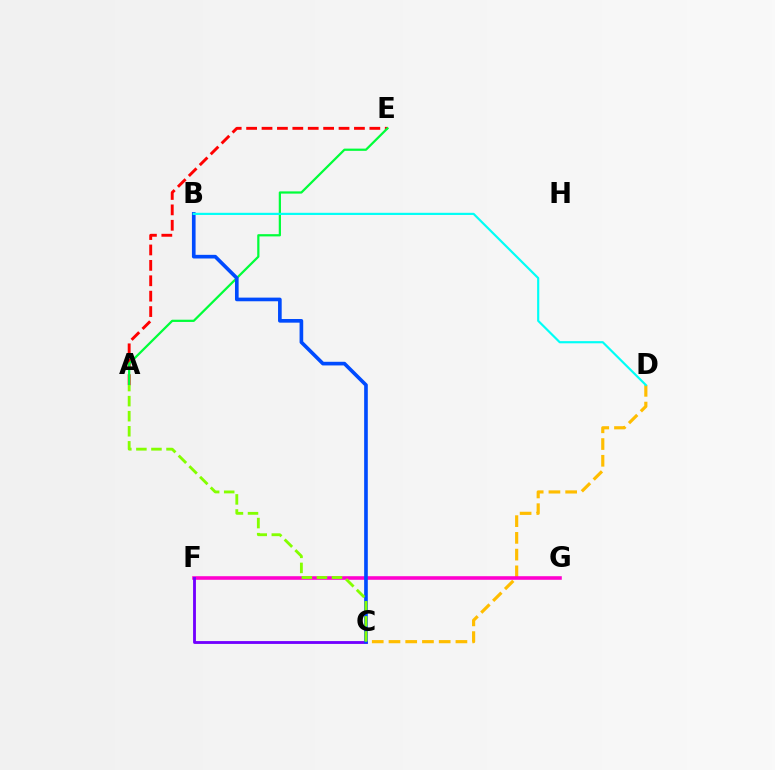{('C', 'D'): [{'color': '#ffbd00', 'line_style': 'dashed', 'thickness': 2.27}], ('F', 'G'): [{'color': '#ff00cf', 'line_style': 'solid', 'thickness': 2.58}], ('A', 'E'): [{'color': '#ff0000', 'line_style': 'dashed', 'thickness': 2.09}, {'color': '#00ff39', 'line_style': 'solid', 'thickness': 1.61}], ('C', 'F'): [{'color': '#7200ff', 'line_style': 'solid', 'thickness': 2.04}], ('B', 'C'): [{'color': '#004bff', 'line_style': 'solid', 'thickness': 2.63}], ('B', 'D'): [{'color': '#00fff6', 'line_style': 'solid', 'thickness': 1.56}], ('A', 'C'): [{'color': '#84ff00', 'line_style': 'dashed', 'thickness': 2.05}]}